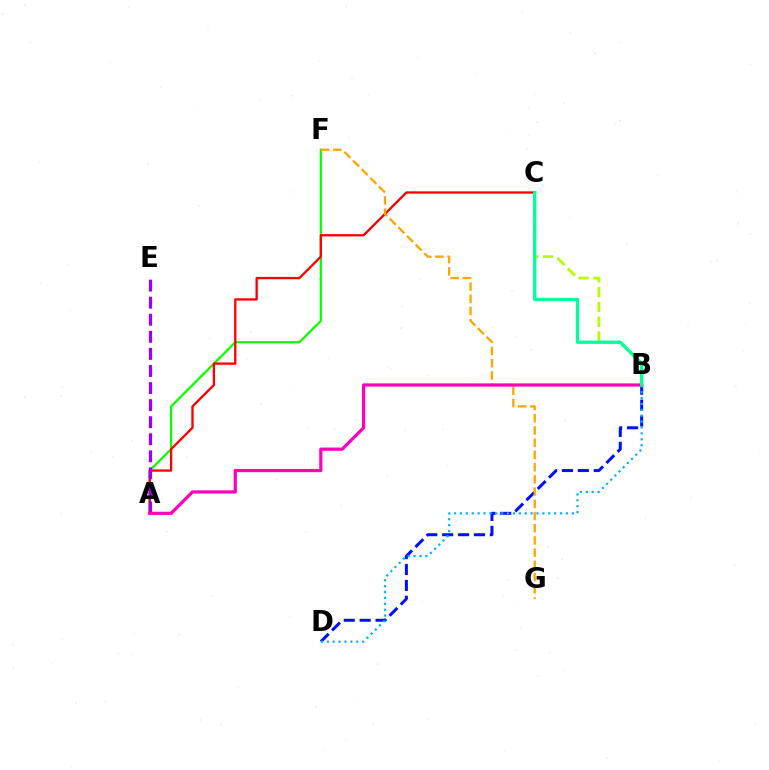{('A', 'F'): [{'color': '#08ff00', 'line_style': 'solid', 'thickness': 1.61}], ('A', 'C'): [{'color': '#ff0000', 'line_style': 'solid', 'thickness': 1.67}], ('B', 'C'): [{'color': '#b3ff00', 'line_style': 'dashed', 'thickness': 2.0}, {'color': '#00ff9d', 'line_style': 'solid', 'thickness': 2.36}], ('A', 'E'): [{'color': '#9b00ff', 'line_style': 'dashed', 'thickness': 2.32}], ('B', 'D'): [{'color': '#0010ff', 'line_style': 'dashed', 'thickness': 2.16}, {'color': '#00b5ff', 'line_style': 'dotted', 'thickness': 1.6}], ('F', 'G'): [{'color': '#ffa500', 'line_style': 'dashed', 'thickness': 1.66}], ('A', 'B'): [{'color': '#ff00bd', 'line_style': 'solid', 'thickness': 2.32}]}